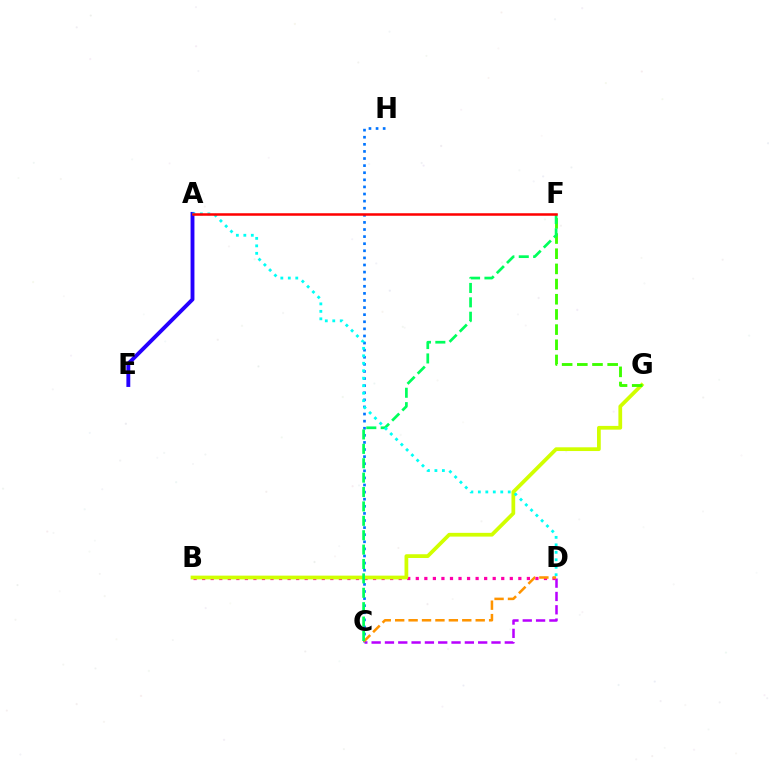{('C', 'D'): [{'color': '#b900ff', 'line_style': 'dashed', 'thickness': 1.81}, {'color': '#ff9400', 'line_style': 'dashed', 'thickness': 1.82}], ('C', 'H'): [{'color': '#0074ff', 'line_style': 'dotted', 'thickness': 1.93}], ('B', 'D'): [{'color': '#ff00ac', 'line_style': 'dotted', 'thickness': 2.32}], ('B', 'G'): [{'color': '#d1ff00', 'line_style': 'solid', 'thickness': 2.7}], ('A', 'E'): [{'color': '#2500ff', 'line_style': 'solid', 'thickness': 2.79}], ('F', 'G'): [{'color': '#3dff00', 'line_style': 'dashed', 'thickness': 2.06}], ('C', 'F'): [{'color': '#00ff5c', 'line_style': 'dashed', 'thickness': 1.96}], ('A', 'D'): [{'color': '#00fff6', 'line_style': 'dotted', 'thickness': 2.03}], ('A', 'F'): [{'color': '#ff0000', 'line_style': 'solid', 'thickness': 1.81}]}